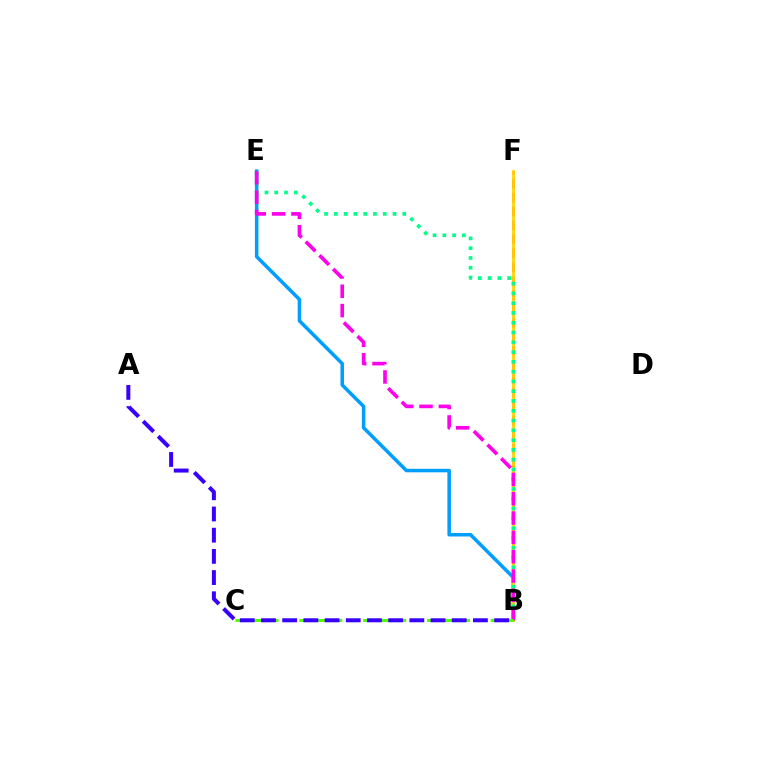{('B', 'F'): [{'color': '#ff0000', 'line_style': 'dashed', 'thickness': 1.89}, {'color': '#ffd500', 'line_style': 'solid', 'thickness': 2.0}], ('B', 'E'): [{'color': '#009eff', 'line_style': 'solid', 'thickness': 2.54}, {'color': '#00ff86', 'line_style': 'dotted', 'thickness': 2.66}, {'color': '#ff00ed', 'line_style': 'dashed', 'thickness': 2.62}], ('B', 'C'): [{'color': '#4fff00', 'line_style': 'dashed', 'thickness': 2.17}], ('A', 'B'): [{'color': '#3700ff', 'line_style': 'dashed', 'thickness': 2.88}]}